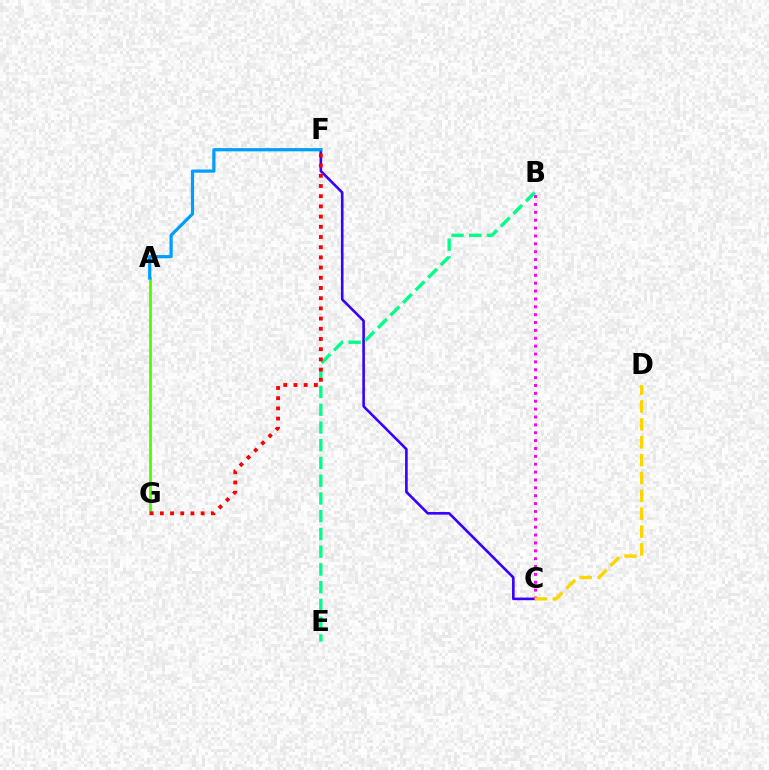{('A', 'G'): [{'color': '#4fff00', 'line_style': 'solid', 'thickness': 2.04}], ('C', 'F'): [{'color': '#3700ff', 'line_style': 'solid', 'thickness': 1.88}], ('A', 'F'): [{'color': '#009eff', 'line_style': 'solid', 'thickness': 2.31}], ('B', 'E'): [{'color': '#00ff86', 'line_style': 'dashed', 'thickness': 2.41}], ('F', 'G'): [{'color': '#ff0000', 'line_style': 'dotted', 'thickness': 2.77}], ('B', 'C'): [{'color': '#ff00ed', 'line_style': 'dotted', 'thickness': 2.14}], ('C', 'D'): [{'color': '#ffd500', 'line_style': 'dashed', 'thickness': 2.43}]}